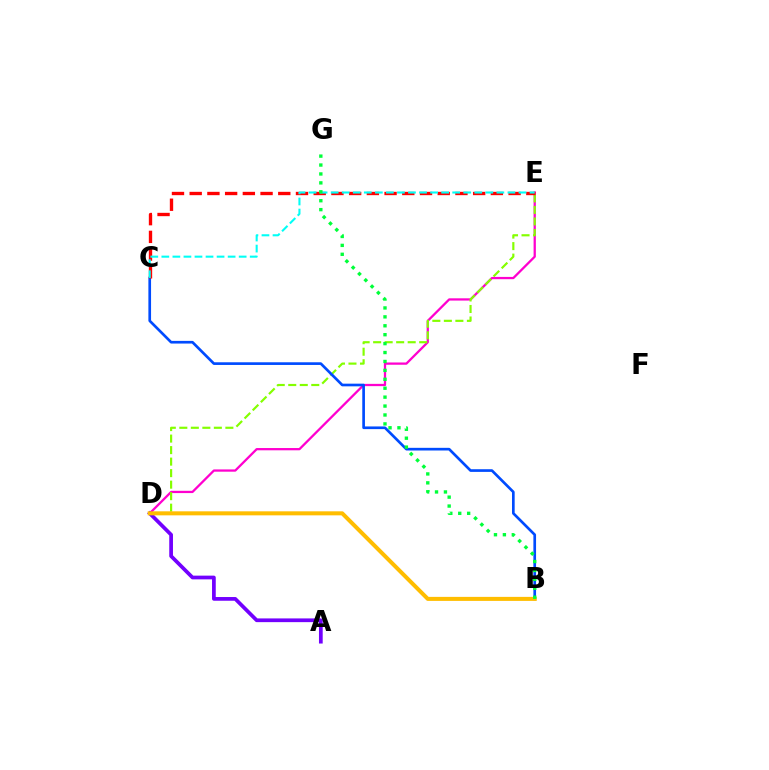{('D', 'E'): [{'color': '#ff00cf', 'line_style': 'solid', 'thickness': 1.64}, {'color': '#84ff00', 'line_style': 'dashed', 'thickness': 1.56}], ('B', 'C'): [{'color': '#004bff', 'line_style': 'solid', 'thickness': 1.92}], ('A', 'D'): [{'color': '#7200ff', 'line_style': 'solid', 'thickness': 2.68}], ('C', 'E'): [{'color': '#ff0000', 'line_style': 'dashed', 'thickness': 2.41}, {'color': '#00fff6', 'line_style': 'dashed', 'thickness': 1.5}], ('B', 'D'): [{'color': '#ffbd00', 'line_style': 'solid', 'thickness': 2.9}], ('B', 'G'): [{'color': '#00ff39', 'line_style': 'dotted', 'thickness': 2.42}]}